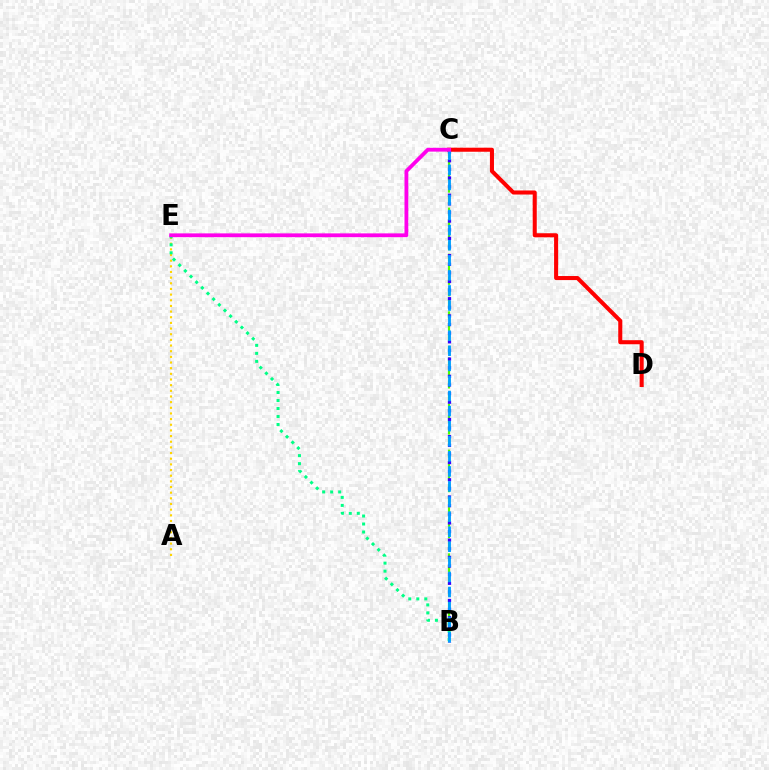{('A', 'E'): [{'color': '#ffd500', 'line_style': 'dotted', 'thickness': 1.54}], ('C', 'D'): [{'color': '#ff0000', 'line_style': 'solid', 'thickness': 2.92}], ('B', 'C'): [{'color': '#4fff00', 'line_style': 'dashed', 'thickness': 1.57}, {'color': '#3700ff', 'line_style': 'dotted', 'thickness': 2.34}, {'color': '#009eff', 'line_style': 'dashed', 'thickness': 2.05}], ('B', 'E'): [{'color': '#00ff86', 'line_style': 'dotted', 'thickness': 2.17}], ('C', 'E'): [{'color': '#ff00ed', 'line_style': 'solid', 'thickness': 2.73}]}